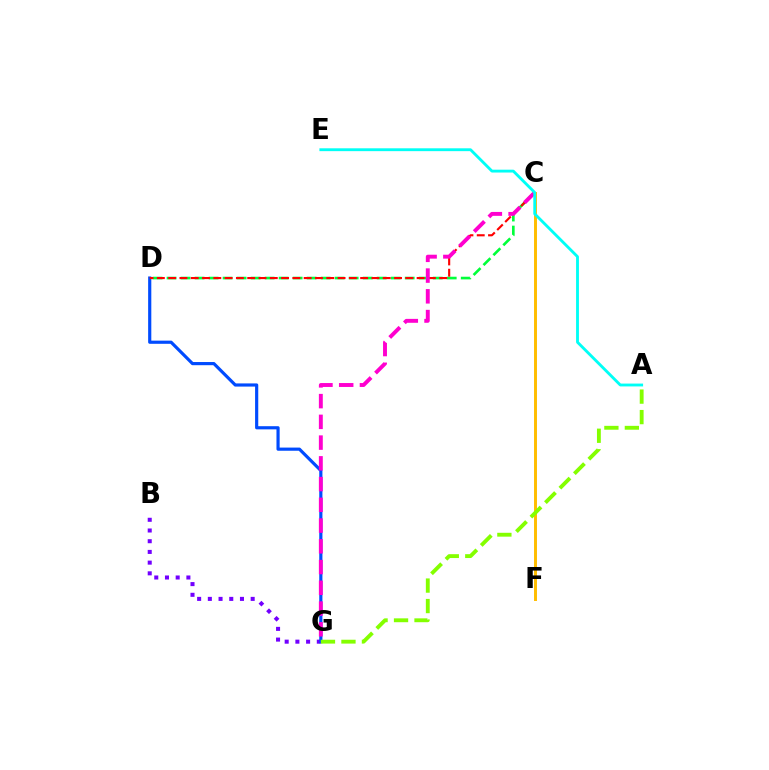{('C', 'D'): [{'color': '#00ff39', 'line_style': 'dashed', 'thickness': 1.9}, {'color': '#ff0000', 'line_style': 'dashed', 'thickness': 1.53}], ('B', 'G'): [{'color': '#7200ff', 'line_style': 'dotted', 'thickness': 2.91}], ('D', 'G'): [{'color': '#004bff', 'line_style': 'solid', 'thickness': 2.28}], ('C', 'F'): [{'color': '#ffbd00', 'line_style': 'solid', 'thickness': 2.13}], ('C', 'G'): [{'color': '#ff00cf', 'line_style': 'dashed', 'thickness': 2.82}], ('A', 'G'): [{'color': '#84ff00', 'line_style': 'dashed', 'thickness': 2.78}], ('A', 'E'): [{'color': '#00fff6', 'line_style': 'solid', 'thickness': 2.05}]}